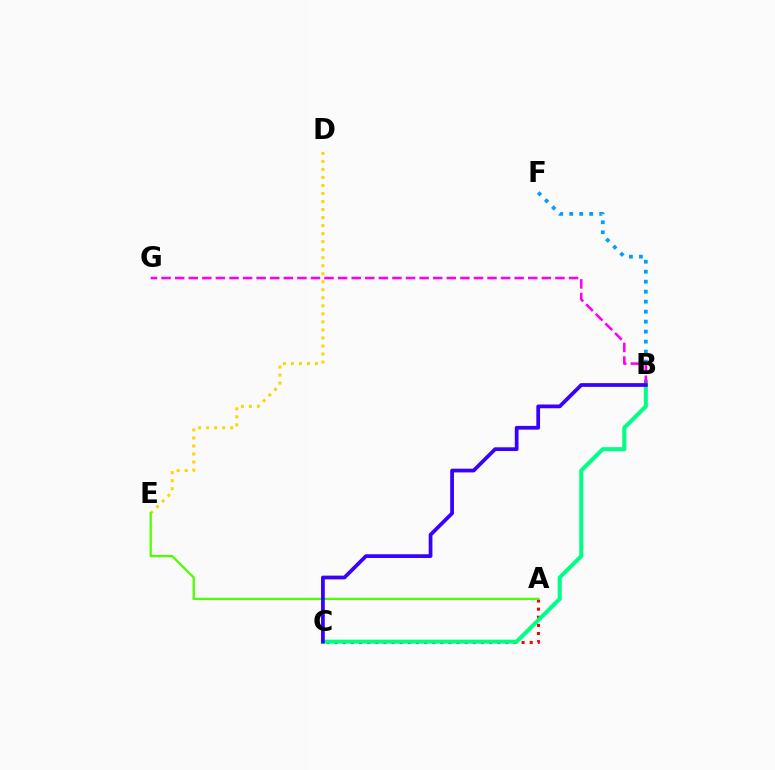{('D', 'E'): [{'color': '#ffd500', 'line_style': 'dotted', 'thickness': 2.18}], ('B', 'F'): [{'color': '#009eff', 'line_style': 'dotted', 'thickness': 2.71}], ('A', 'C'): [{'color': '#ff0000', 'line_style': 'dotted', 'thickness': 2.21}], ('A', 'E'): [{'color': '#4fff00', 'line_style': 'solid', 'thickness': 1.64}], ('B', 'G'): [{'color': '#ff00ed', 'line_style': 'dashed', 'thickness': 1.84}], ('B', 'C'): [{'color': '#00ff86', 'line_style': 'solid', 'thickness': 2.91}, {'color': '#3700ff', 'line_style': 'solid', 'thickness': 2.69}]}